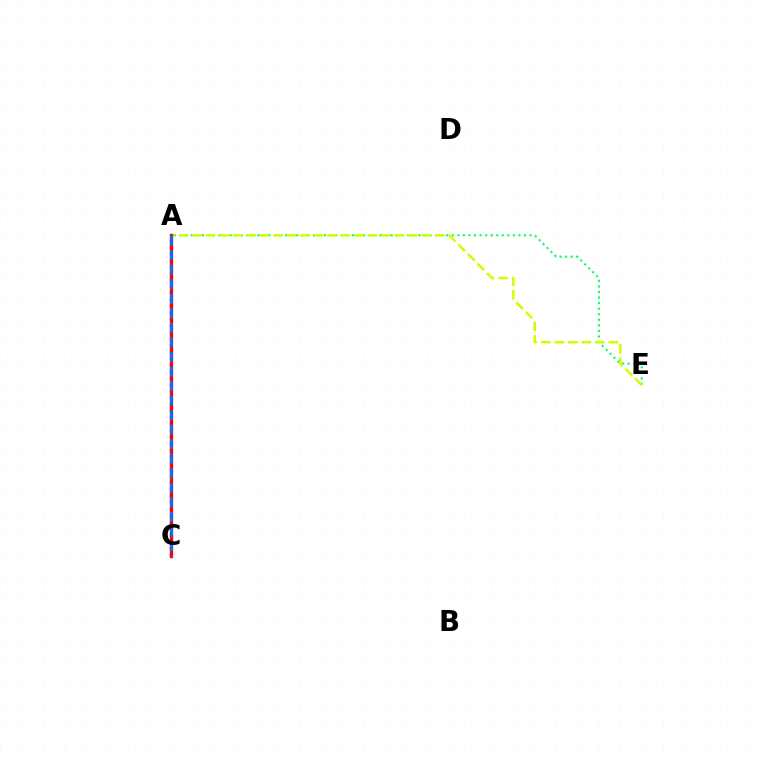{('A', 'E'): [{'color': '#00ff5c', 'line_style': 'dotted', 'thickness': 1.51}, {'color': '#d1ff00', 'line_style': 'dashed', 'thickness': 1.83}], ('A', 'C'): [{'color': '#b900ff', 'line_style': 'dotted', 'thickness': 1.78}, {'color': '#ff0000', 'line_style': 'solid', 'thickness': 2.41}, {'color': '#0074ff', 'line_style': 'dashed', 'thickness': 1.98}]}